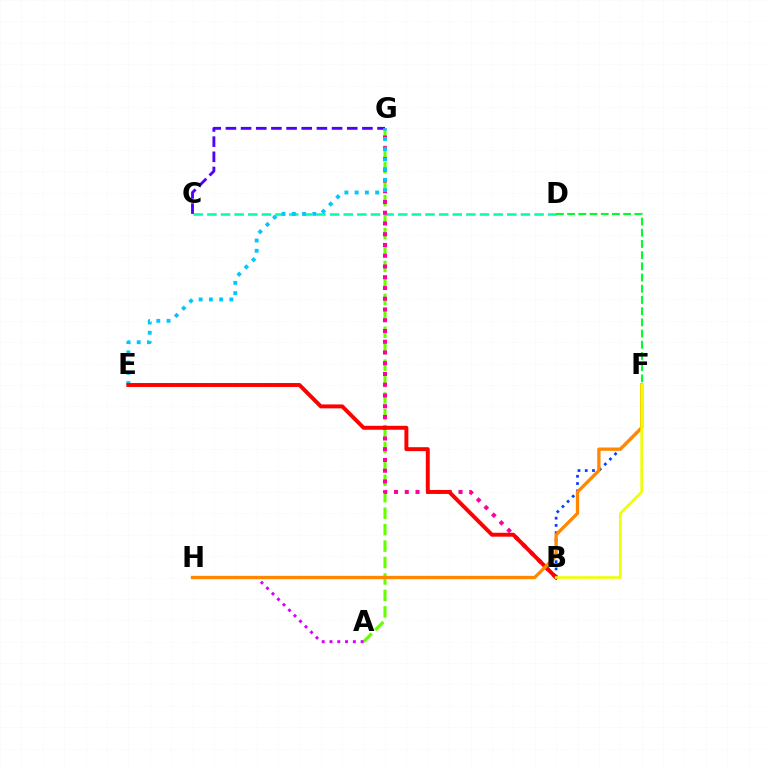{('B', 'F'): [{'color': '#003fff', 'line_style': 'dotted', 'thickness': 1.97}, {'color': '#eeff00', 'line_style': 'solid', 'thickness': 1.87}], ('A', 'G'): [{'color': '#66ff00', 'line_style': 'dashed', 'thickness': 2.23}], ('C', 'D'): [{'color': '#00ffaf', 'line_style': 'dashed', 'thickness': 1.85}], ('C', 'G'): [{'color': '#4f00ff', 'line_style': 'dashed', 'thickness': 2.06}], ('A', 'H'): [{'color': '#d600ff', 'line_style': 'dotted', 'thickness': 2.12}], ('B', 'G'): [{'color': '#ff00a0', 'line_style': 'dotted', 'thickness': 2.92}], ('E', 'G'): [{'color': '#00c7ff', 'line_style': 'dotted', 'thickness': 2.78}], ('B', 'E'): [{'color': '#ff0000', 'line_style': 'solid', 'thickness': 2.83}], ('F', 'H'): [{'color': '#ff8800', 'line_style': 'solid', 'thickness': 2.39}], ('D', 'F'): [{'color': '#00ff27', 'line_style': 'dashed', 'thickness': 1.52}]}